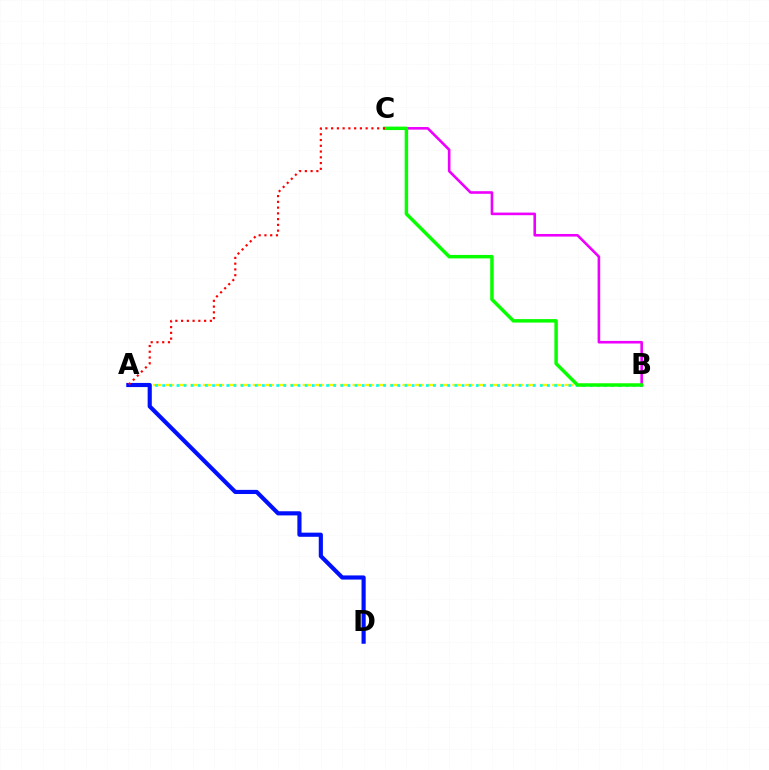{('A', 'B'): [{'color': '#fcf500', 'line_style': 'dashed', 'thickness': 1.69}, {'color': '#00fff6', 'line_style': 'dotted', 'thickness': 1.94}], ('A', 'D'): [{'color': '#0010ff', 'line_style': 'solid', 'thickness': 2.99}], ('B', 'C'): [{'color': '#ee00ff', 'line_style': 'solid', 'thickness': 1.88}, {'color': '#08ff00', 'line_style': 'solid', 'thickness': 2.49}], ('A', 'C'): [{'color': '#ff0000', 'line_style': 'dotted', 'thickness': 1.56}]}